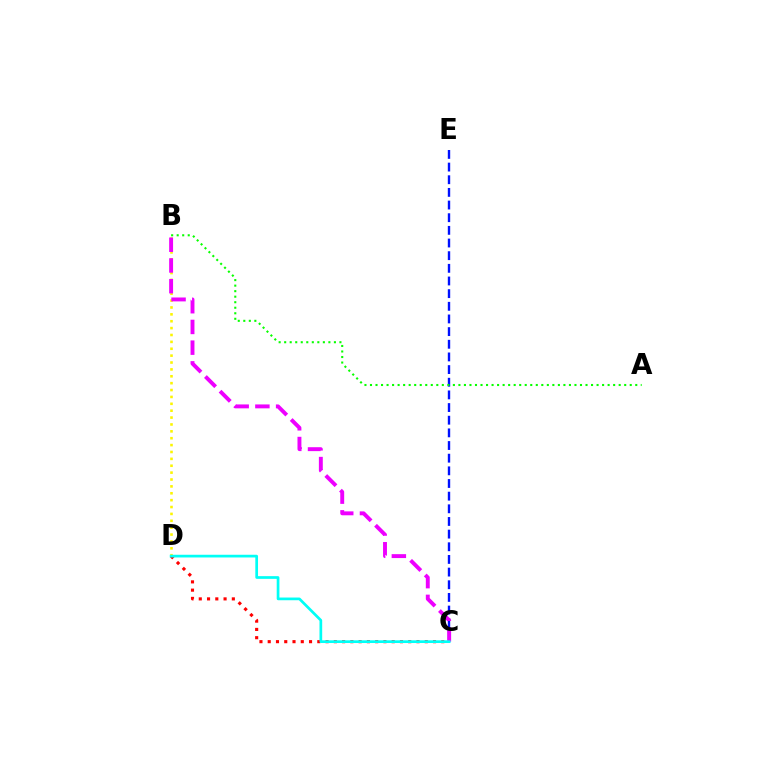{('C', 'D'): [{'color': '#ff0000', 'line_style': 'dotted', 'thickness': 2.25}, {'color': '#00fff6', 'line_style': 'solid', 'thickness': 1.95}], ('C', 'E'): [{'color': '#0010ff', 'line_style': 'dashed', 'thickness': 1.72}], ('B', 'D'): [{'color': '#fcf500', 'line_style': 'dotted', 'thickness': 1.87}], ('B', 'C'): [{'color': '#ee00ff', 'line_style': 'dashed', 'thickness': 2.81}], ('A', 'B'): [{'color': '#08ff00', 'line_style': 'dotted', 'thickness': 1.5}]}